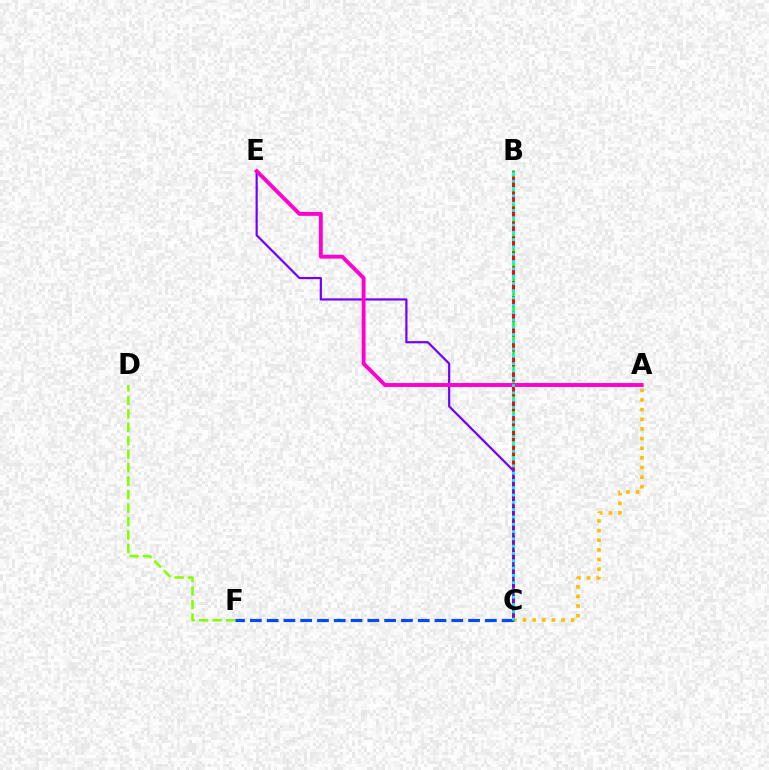{('B', 'C'): [{'color': '#00ff39', 'line_style': 'solid', 'thickness': 1.84}, {'color': '#ff0000', 'line_style': 'dashed', 'thickness': 2.03}, {'color': '#00fff6', 'line_style': 'dotted', 'thickness': 1.98}], ('A', 'C'): [{'color': '#ffbd00', 'line_style': 'dotted', 'thickness': 2.62}], ('D', 'F'): [{'color': '#84ff00', 'line_style': 'dashed', 'thickness': 1.83}], ('C', 'F'): [{'color': '#004bff', 'line_style': 'dashed', 'thickness': 2.28}], ('C', 'E'): [{'color': '#7200ff', 'line_style': 'solid', 'thickness': 1.59}], ('A', 'E'): [{'color': '#ff00cf', 'line_style': 'solid', 'thickness': 2.8}]}